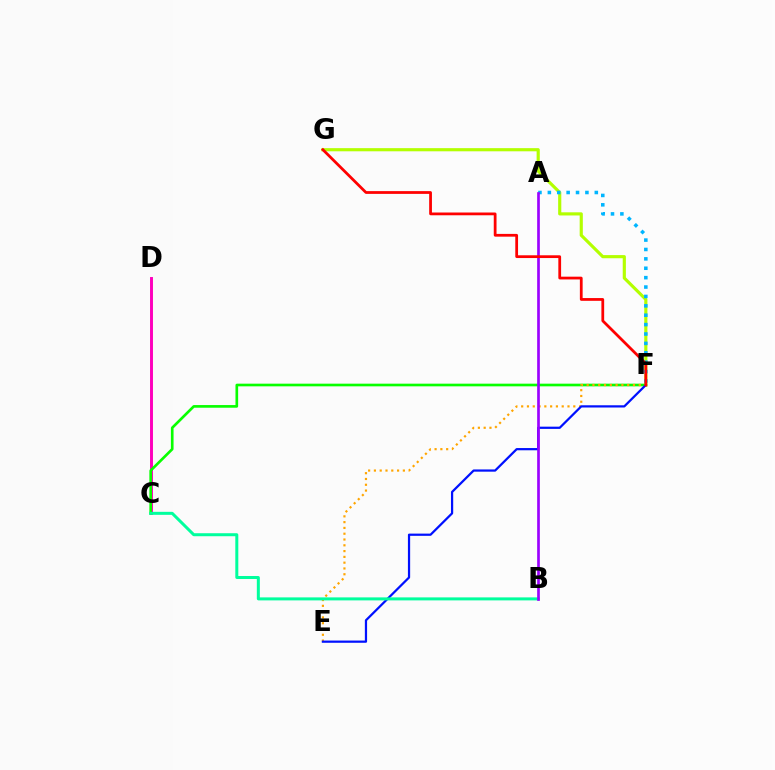{('C', 'D'): [{'color': '#ff00bd', 'line_style': 'solid', 'thickness': 2.12}], ('F', 'G'): [{'color': '#b3ff00', 'line_style': 'solid', 'thickness': 2.27}, {'color': '#ff0000', 'line_style': 'solid', 'thickness': 1.99}], ('C', 'F'): [{'color': '#08ff00', 'line_style': 'solid', 'thickness': 1.92}], ('A', 'F'): [{'color': '#00b5ff', 'line_style': 'dotted', 'thickness': 2.55}], ('E', 'F'): [{'color': '#ffa500', 'line_style': 'dotted', 'thickness': 1.57}, {'color': '#0010ff', 'line_style': 'solid', 'thickness': 1.61}], ('B', 'C'): [{'color': '#00ff9d', 'line_style': 'solid', 'thickness': 2.16}], ('A', 'B'): [{'color': '#9b00ff', 'line_style': 'solid', 'thickness': 1.93}]}